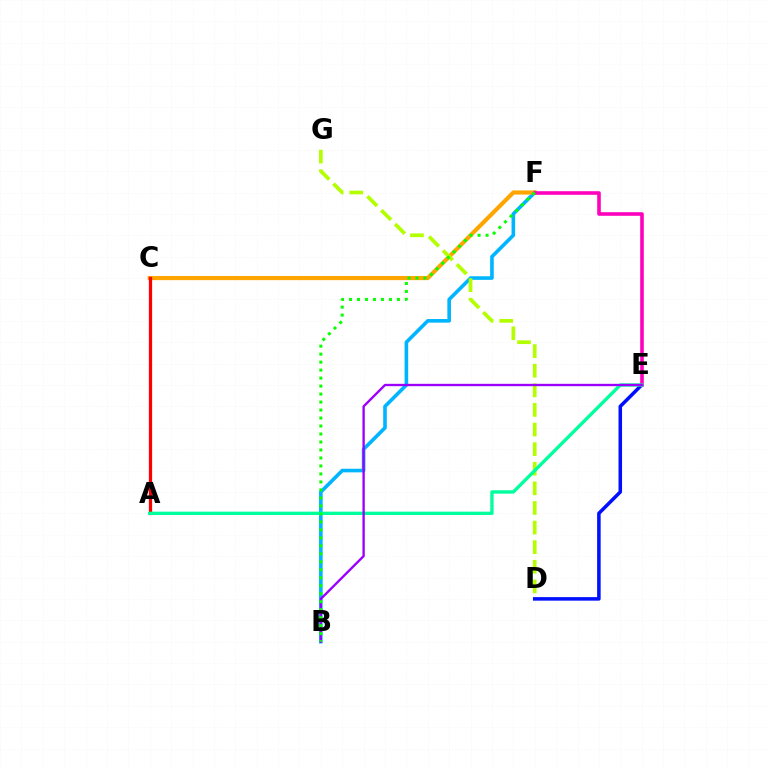{('B', 'F'): [{'color': '#00b5ff', 'line_style': 'solid', 'thickness': 2.6}, {'color': '#08ff00', 'line_style': 'dotted', 'thickness': 2.17}], ('D', 'E'): [{'color': '#0010ff', 'line_style': 'solid', 'thickness': 2.54}], ('C', 'F'): [{'color': '#ffa500', 'line_style': 'solid', 'thickness': 2.98}], ('D', 'G'): [{'color': '#b3ff00', 'line_style': 'dashed', 'thickness': 2.66}], ('A', 'C'): [{'color': '#ff0000', 'line_style': 'solid', 'thickness': 2.33}], ('E', 'F'): [{'color': '#ff00bd', 'line_style': 'solid', 'thickness': 2.58}], ('A', 'E'): [{'color': '#00ff9d', 'line_style': 'solid', 'thickness': 2.41}], ('B', 'E'): [{'color': '#9b00ff', 'line_style': 'solid', 'thickness': 1.69}]}